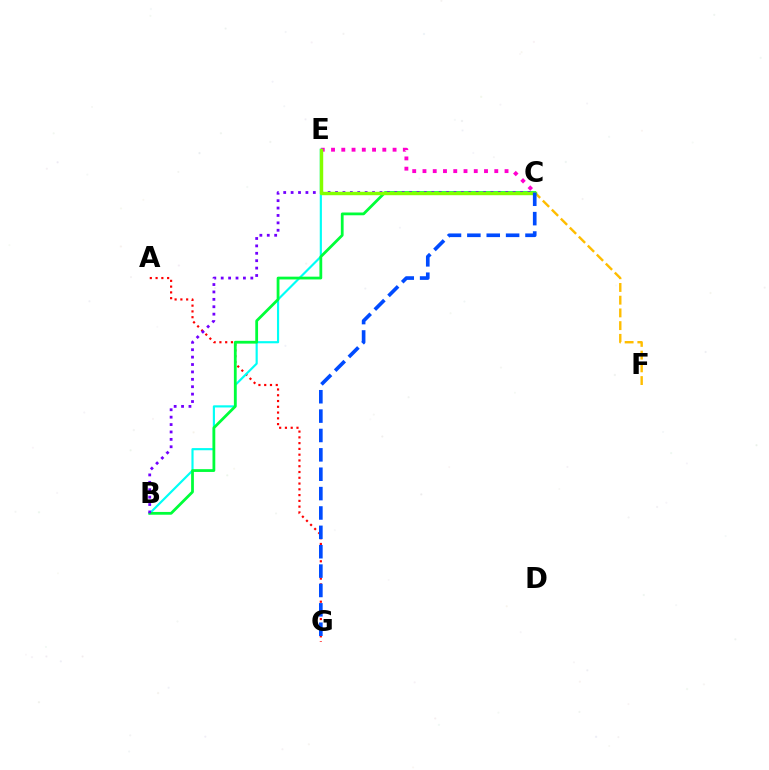{('C', 'E'): [{'color': '#ff00cf', 'line_style': 'dotted', 'thickness': 2.79}, {'color': '#84ff00', 'line_style': 'solid', 'thickness': 2.46}], ('A', 'G'): [{'color': '#ff0000', 'line_style': 'dotted', 'thickness': 1.57}], ('C', 'F'): [{'color': '#ffbd00', 'line_style': 'dashed', 'thickness': 1.73}], ('B', 'E'): [{'color': '#00fff6', 'line_style': 'solid', 'thickness': 1.55}], ('B', 'C'): [{'color': '#00ff39', 'line_style': 'solid', 'thickness': 2.0}, {'color': '#7200ff', 'line_style': 'dotted', 'thickness': 2.01}], ('C', 'G'): [{'color': '#004bff', 'line_style': 'dashed', 'thickness': 2.63}]}